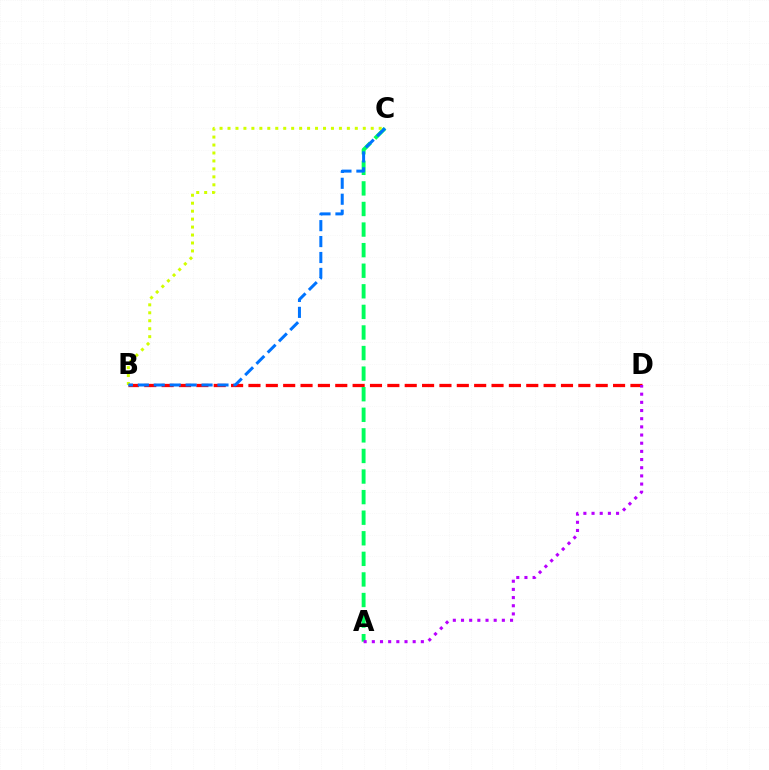{('B', 'D'): [{'color': '#ff0000', 'line_style': 'dashed', 'thickness': 2.36}], ('A', 'C'): [{'color': '#00ff5c', 'line_style': 'dashed', 'thickness': 2.8}], ('B', 'C'): [{'color': '#d1ff00', 'line_style': 'dotted', 'thickness': 2.16}, {'color': '#0074ff', 'line_style': 'dashed', 'thickness': 2.16}], ('A', 'D'): [{'color': '#b900ff', 'line_style': 'dotted', 'thickness': 2.22}]}